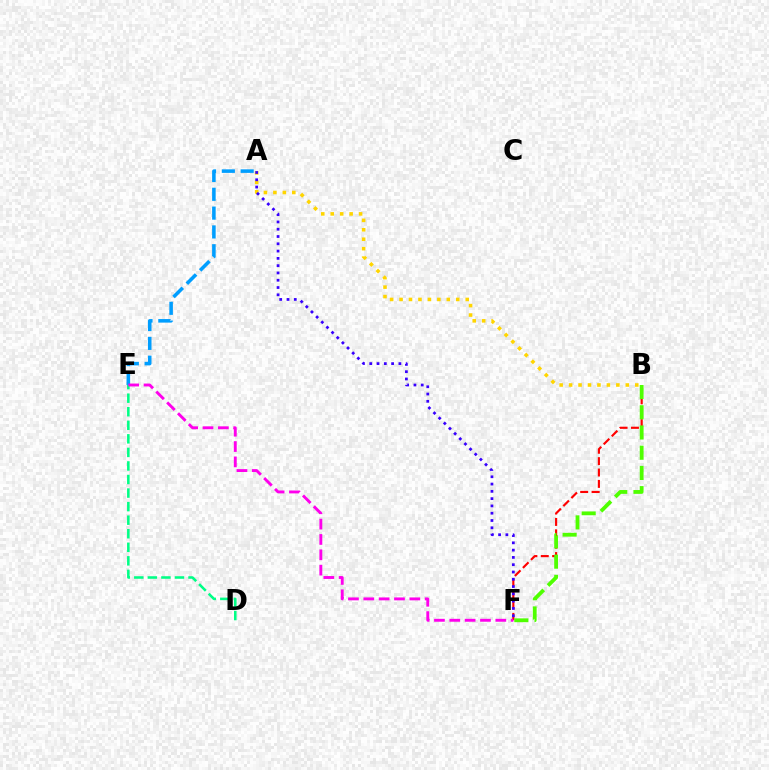{('B', 'F'): [{'color': '#ff0000', 'line_style': 'dashed', 'thickness': 1.55}, {'color': '#4fff00', 'line_style': 'dashed', 'thickness': 2.75}], ('A', 'E'): [{'color': '#009eff', 'line_style': 'dashed', 'thickness': 2.56}], ('D', 'E'): [{'color': '#00ff86', 'line_style': 'dashed', 'thickness': 1.84}], ('E', 'F'): [{'color': '#ff00ed', 'line_style': 'dashed', 'thickness': 2.08}], ('A', 'B'): [{'color': '#ffd500', 'line_style': 'dotted', 'thickness': 2.57}], ('A', 'F'): [{'color': '#3700ff', 'line_style': 'dotted', 'thickness': 1.98}]}